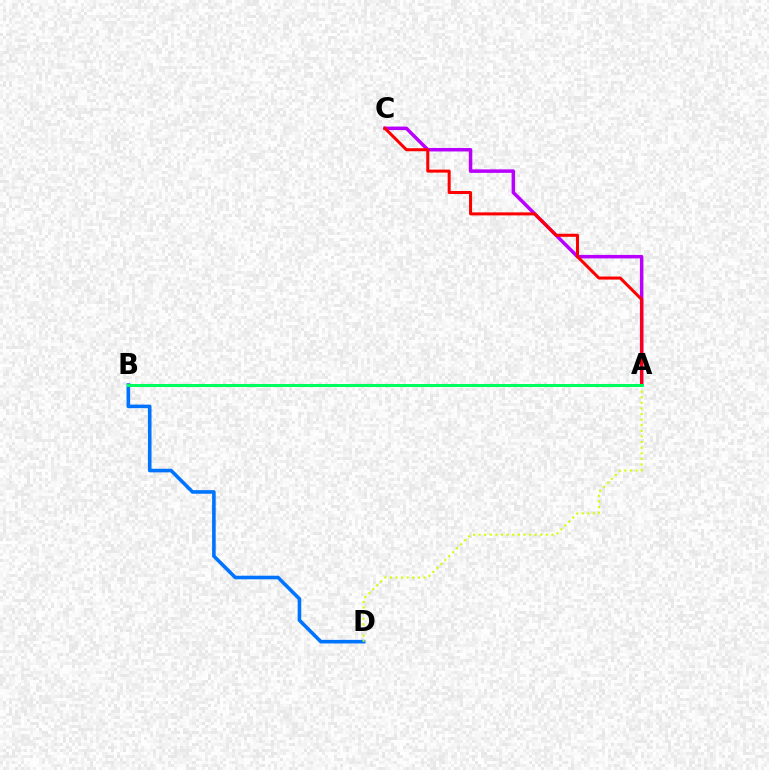{('A', 'C'): [{'color': '#b900ff', 'line_style': 'solid', 'thickness': 2.51}, {'color': '#ff0000', 'line_style': 'solid', 'thickness': 2.18}], ('B', 'D'): [{'color': '#0074ff', 'line_style': 'solid', 'thickness': 2.59}], ('A', 'D'): [{'color': '#d1ff00', 'line_style': 'dotted', 'thickness': 1.52}], ('A', 'B'): [{'color': '#00ff5c', 'line_style': 'solid', 'thickness': 2.17}]}